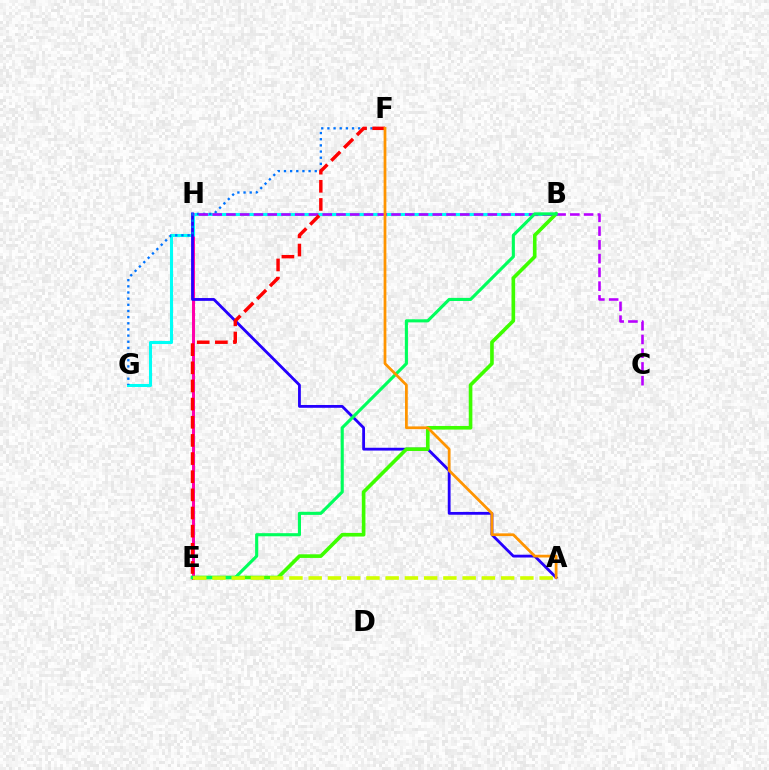{('E', 'H'): [{'color': '#ff00ac', 'line_style': 'solid', 'thickness': 2.18}], ('B', 'G'): [{'color': '#00fff6', 'line_style': 'solid', 'thickness': 2.2}], ('A', 'H'): [{'color': '#2500ff', 'line_style': 'solid', 'thickness': 2.02}], ('F', 'G'): [{'color': '#0074ff', 'line_style': 'dotted', 'thickness': 1.67}], ('B', 'E'): [{'color': '#3dff00', 'line_style': 'solid', 'thickness': 2.61}, {'color': '#00ff5c', 'line_style': 'solid', 'thickness': 2.24}], ('C', 'H'): [{'color': '#b900ff', 'line_style': 'dashed', 'thickness': 1.87}], ('E', 'F'): [{'color': '#ff0000', 'line_style': 'dashed', 'thickness': 2.47}], ('A', 'F'): [{'color': '#ff9400', 'line_style': 'solid', 'thickness': 1.98}], ('A', 'E'): [{'color': '#d1ff00', 'line_style': 'dashed', 'thickness': 2.61}]}